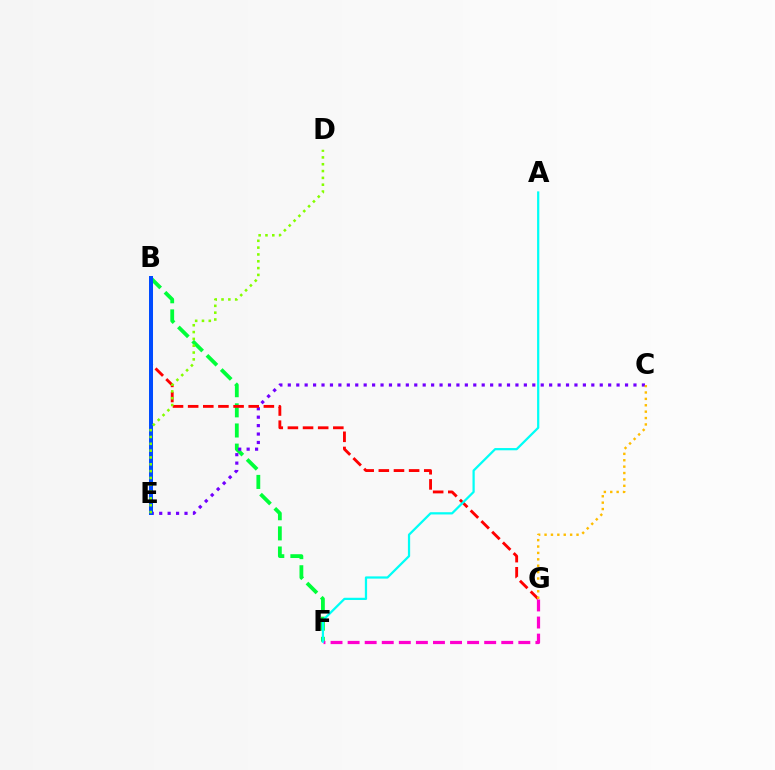{('B', 'F'): [{'color': '#00ff39', 'line_style': 'dashed', 'thickness': 2.74}], ('C', 'E'): [{'color': '#7200ff', 'line_style': 'dotted', 'thickness': 2.29}], ('B', 'G'): [{'color': '#ff0000', 'line_style': 'dashed', 'thickness': 2.06}], ('B', 'E'): [{'color': '#004bff', 'line_style': 'solid', 'thickness': 2.87}], ('C', 'G'): [{'color': '#ffbd00', 'line_style': 'dotted', 'thickness': 1.74}], ('F', 'G'): [{'color': '#ff00cf', 'line_style': 'dashed', 'thickness': 2.32}], ('D', 'E'): [{'color': '#84ff00', 'line_style': 'dotted', 'thickness': 1.85}], ('A', 'F'): [{'color': '#00fff6', 'line_style': 'solid', 'thickness': 1.61}]}